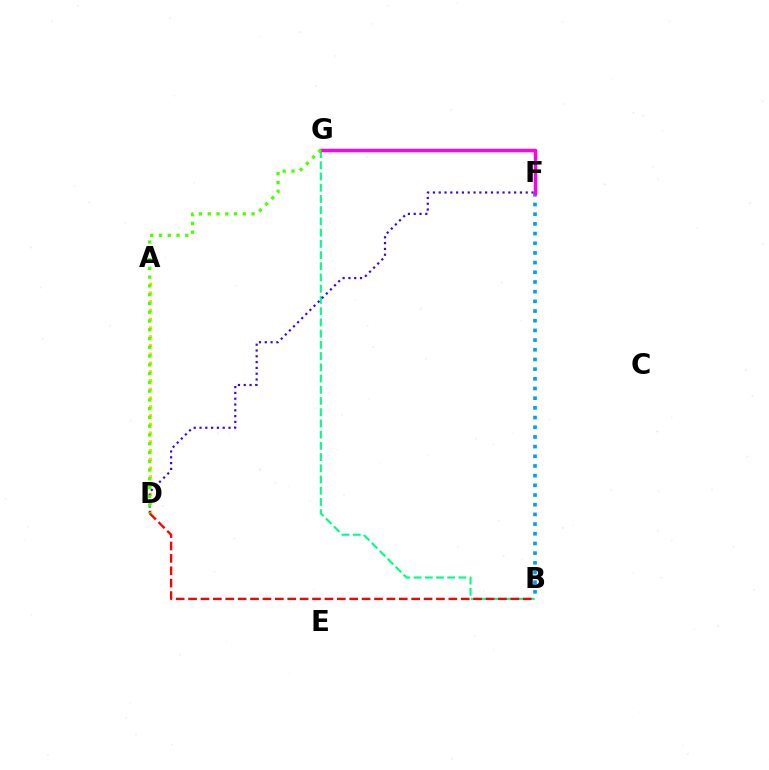{('A', 'D'): [{'color': '#ffd500', 'line_style': 'dotted', 'thickness': 2.38}], ('B', 'G'): [{'color': '#00ff86', 'line_style': 'dashed', 'thickness': 1.52}], ('B', 'D'): [{'color': '#ff0000', 'line_style': 'dashed', 'thickness': 1.68}], ('D', 'F'): [{'color': '#3700ff', 'line_style': 'dotted', 'thickness': 1.58}], ('B', 'F'): [{'color': '#009eff', 'line_style': 'dotted', 'thickness': 2.63}], ('F', 'G'): [{'color': '#ff00ed', 'line_style': 'solid', 'thickness': 2.5}], ('D', 'G'): [{'color': '#4fff00', 'line_style': 'dotted', 'thickness': 2.38}]}